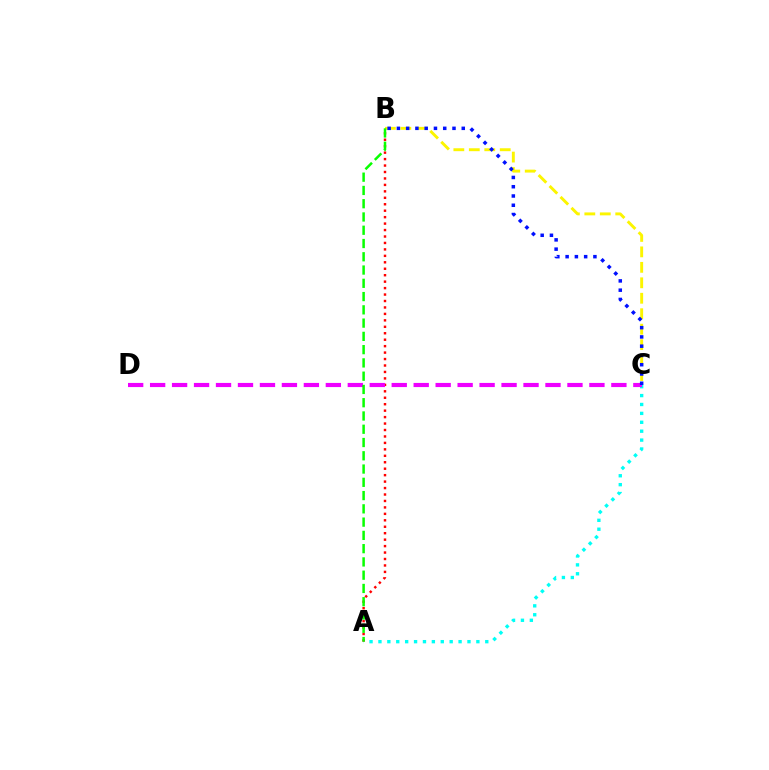{('A', 'B'): [{'color': '#ff0000', 'line_style': 'dotted', 'thickness': 1.75}, {'color': '#08ff00', 'line_style': 'dashed', 'thickness': 1.8}], ('B', 'C'): [{'color': '#fcf500', 'line_style': 'dashed', 'thickness': 2.1}, {'color': '#0010ff', 'line_style': 'dotted', 'thickness': 2.52}], ('A', 'C'): [{'color': '#00fff6', 'line_style': 'dotted', 'thickness': 2.42}], ('C', 'D'): [{'color': '#ee00ff', 'line_style': 'dashed', 'thickness': 2.98}]}